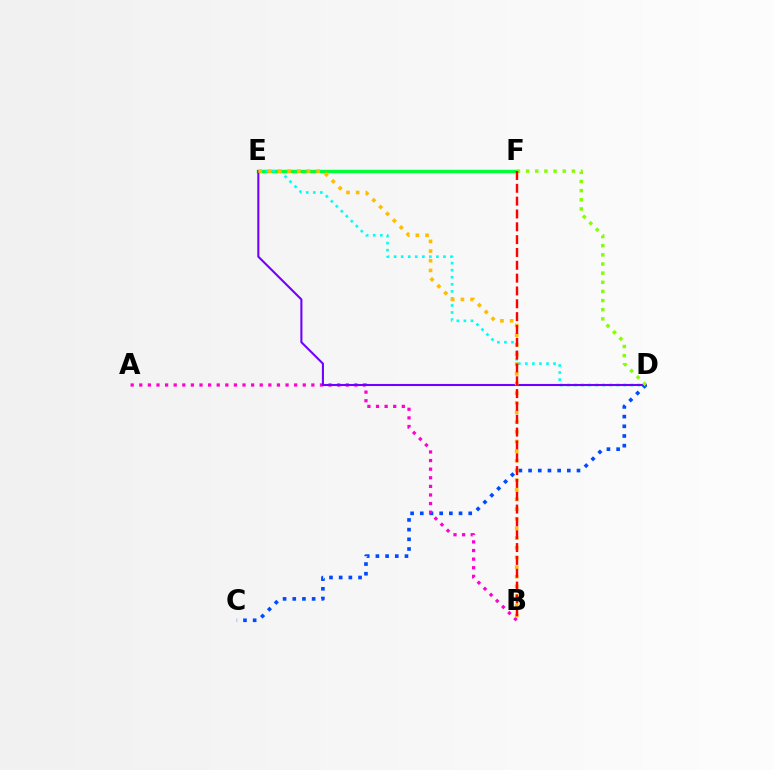{('E', 'F'): [{'color': '#00ff39', 'line_style': 'solid', 'thickness': 2.49}], ('C', 'D'): [{'color': '#004bff', 'line_style': 'dotted', 'thickness': 2.63}], ('A', 'B'): [{'color': '#ff00cf', 'line_style': 'dotted', 'thickness': 2.34}], ('D', 'E'): [{'color': '#00fff6', 'line_style': 'dotted', 'thickness': 1.92}, {'color': '#7200ff', 'line_style': 'solid', 'thickness': 1.51}], ('D', 'F'): [{'color': '#84ff00', 'line_style': 'dotted', 'thickness': 2.48}], ('B', 'E'): [{'color': '#ffbd00', 'line_style': 'dotted', 'thickness': 2.63}], ('B', 'F'): [{'color': '#ff0000', 'line_style': 'dashed', 'thickness': 1.74}]}